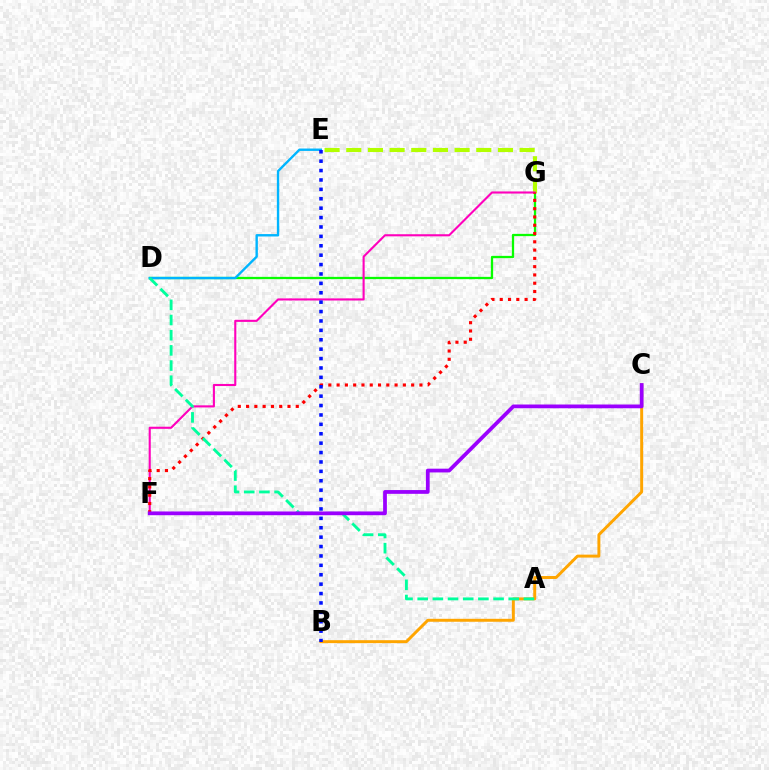{('D', 'G'): [{'color': '#08ff00', 'line_style': 'solid', 'thickness': 1.64}], ('B', 'C'): [{'color': '#ffa500', 'line_style': 'solid', 'thickness': 2.12}], ('D', 'E'): [{'color': '#00b5ff', 'line_style': 'solid', 'thickness': 1.72}], ('E', 'G'): [{'color': '#b3ff00', 'line_style': 'dashed', 'thickness': 2.94}], ('F', 'G'): [{'color': '#ff00bd', 'line_style': 'solid', 'thickness': 1.52}, {'color': '#ff0000', 'line_style': 'dotted', 'thickness': 2.25}], ('B', 'E'): [{'color': '#0010ff', 'line_style': 'dotted', 'thickness': 2.55}], ('A', 'D'): [{'color': '#00ff9d', 'line_style': 'dashed', 'thickness': 2.06}], ('C', 'F'): [{'color': '#9b00ff', 'line_style': 'solid', 'thickness': 2.71}]}